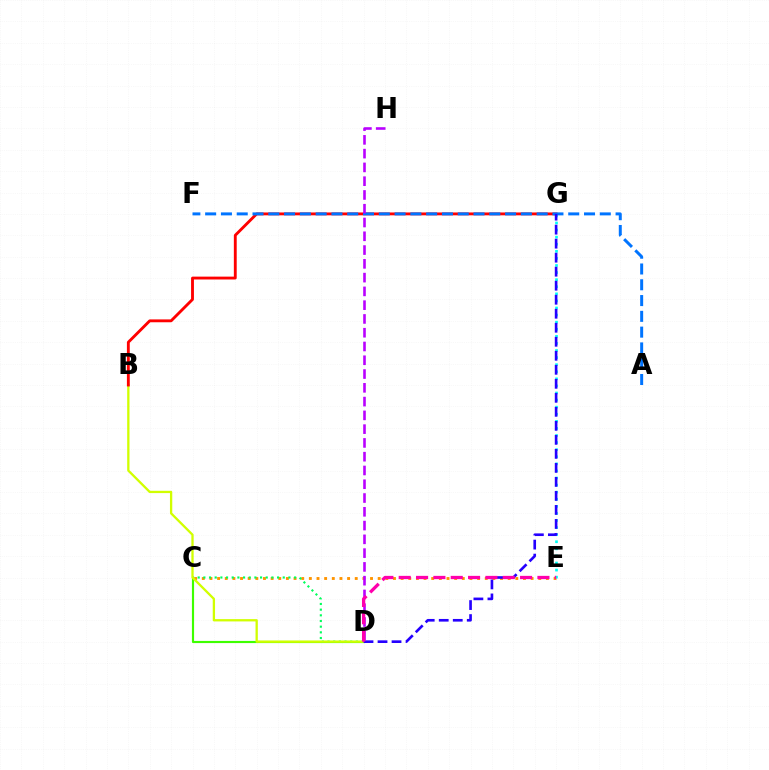{('C', 'E'): [{'color': '#ff9400', 'line_style': 'dotted', 'thickness': 2.08}], ('C', 'D'): [{'color': '#3dff00', 'line_style': 'solid', 'thickness': 1.55}, {'color': '#00ff5c', 'line_style': 'dotted', 'thickness': 1.54}], ('B', 'D'): [{'color': '#d1ff00', 'line_style': 'solid', 'thickness': 1.65}], ('B', 'G'): [{'color': '#ff0000', 'line_style': 'solid', 'thickness': 2.06}], ('E', 'G'): [{'color': '#00fff6', 'line_style': 'dotted', 'thickness': 1.92}], ('A', 'F'): [{'color': '#0074ff', 'line_style': 'dashed', 'thickness': 2.14}], ('D', 'G'): [{'color': '#2500ff', 'line_style': 'dashed', 'thickness': 1.9}], ('D', 'H'): [{'color': '#b900ff', 'line_style': 'dashed', 'thickness': 1.87}], ('D', 'E'): [{'color': '#ff00ac', 'line_style': 'dashed', 'thickness': 2.36}]}